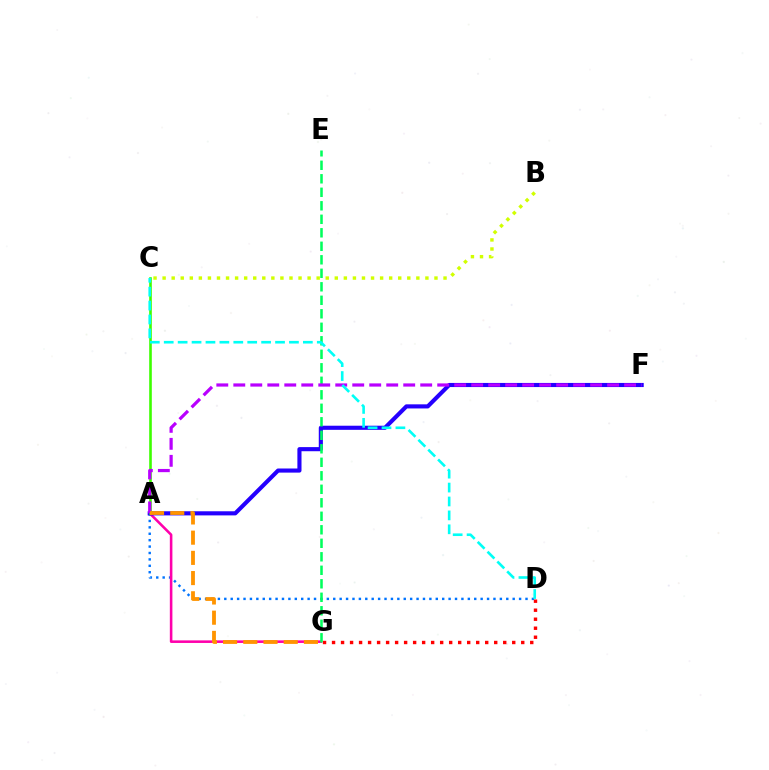{('A', 'D'): [{'color': '#0074ff', 'line_style': 'dotted', 'thickness': 1.74}], ('A', 'G'): [{'color': '#ff00ac', 'line_style': 'solid', 'thickness': 1.85}, {'color': '#ff9400', 'line_style': 'dashed', 'thickness': 2.74}], ('D', 'G'): [{'color': '#ff0000', 'line_style': 'dotted', 'thickness': 2.45}], ('A', 'F'): [{'color': '#2500ff', 'line_style': 'solid', 'thickness': 2.96}, {'color': '#b900ff', 'line_style': 'dashed', 'thickness': 2.31}], ('A', 'C'): [{'color': '#3dff00', 'line_style': 'solid', 'thickness': 1.88}], ('E', 'G'): [{'color': '#00ff5c', 'line_style': 'dashed', 'thickness': 1.83}], ('C', 'D'): [{'color': '#00fff6', 'line_style': 'dashed', 'thickness': 1.89}], ('B', 'C'): [{'color': '#d1ff00', 'line_style': 'dotted', 'thickness': 2.46}]}